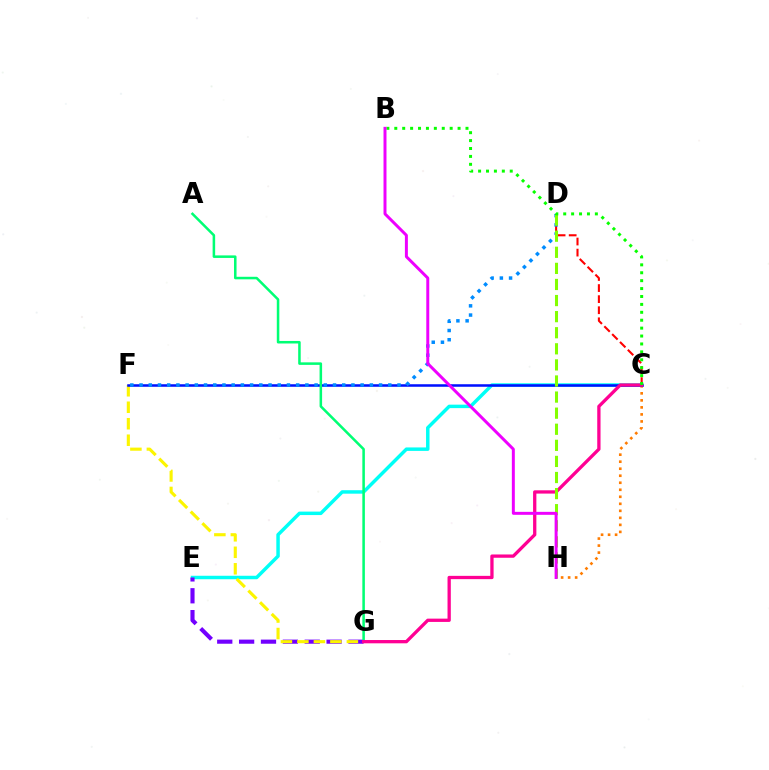{('C', 'E'): [{'color': '#00fff6', 'line_style': 'solid', 'thickness': 2.5}], ('C', 'D'): [{'color': '#ff0000', 'line_style': 'dashed', 'thickness': 1.51}], ('E', 'G'): [{'color': '#7200ff', 'line_style': 'dashed', 'thickness': 2.97}], ('F', 'G'): [{'color': '#fcf500', 'line_style': 'dashed', 'thickness': 2.24}], ('C', 'H'): [{'color': '#ff7c00', 'line_style': 'dotted', 'thickness': 1.91}], ('C', 'F'): [{'color': '#0010ff', 'line_style': 'solid', 'thickness': 1.82}], ('A', 'G'): [{'color': '#00ff74', 'line_style': 'solid', 'thickness': 1.82}], ('D', 'F'): [{'color': '#008cff', 'line_style': 'dotted', 'thickness': 2.5}], ('C', 'G'): [{'color': '#ff0094', 'line_style': 'solid', 'thickness': 2.37}], ('D', 'H'): [{'color': '#84ff00', 'line_style': 'dashed', 'thickness': 2.19}], ('B', 'C'): [{'color': '#08ff00', 'line_style': 'dotted', 'thickness': 2.15}], ('B', 'H'): [{'color': '#ee00ff', 'line_style': 'solid', 'thickness': 2.14}]}